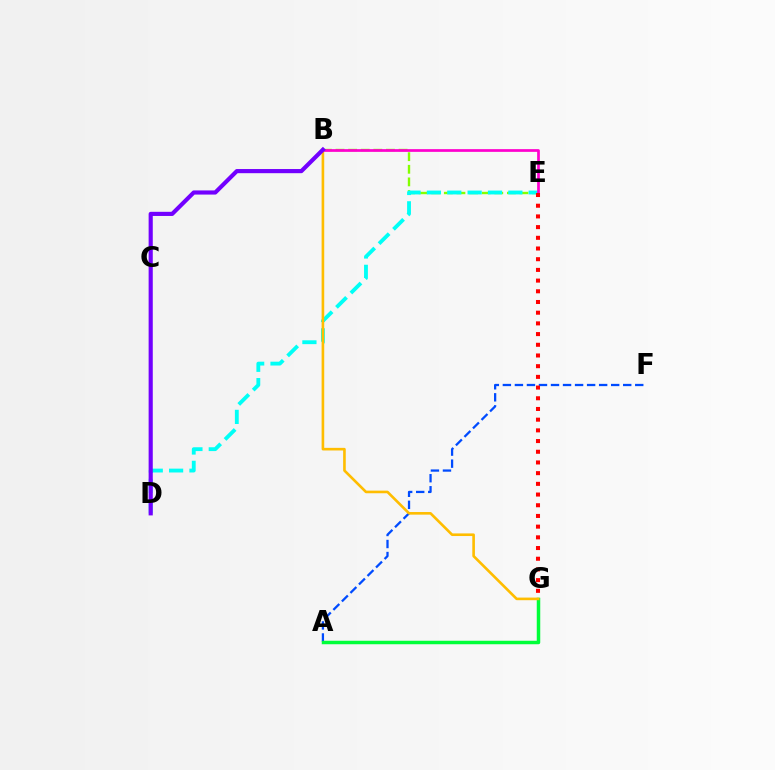{('A', 'F'): [{'color': '#004bff', 'line_style': 'dashed', 'thickness': 1.63}], ('B', 'E'): [{'color': '#84ff00', 'line_style': 'dashed', 'thickness': 1.71}, {'color': '#ff00cf', 'line_style': 'solid', 'thickness': 1.96}], ('D', 'E'): [{'color': '#00fff6', 'line_style': 'dashed', 'thickness': 2.77}], ('A', 'G'): [{'color': '#00ff39', 'line_style': 'solid', 'thickness': 2.51}], ('B', 'G'): [{'color': '#ffbd00', 'line_style': 'solid', 'thickness': 1.89}], ('B', 'D'): [{'color': '#7200ff', 'line_style': 'solid', 'thickness': 2.99}], ('E', 'G'): [{'color': '#ff0000', 'line_style': 'dotted', 'thickness': 2.91}]}